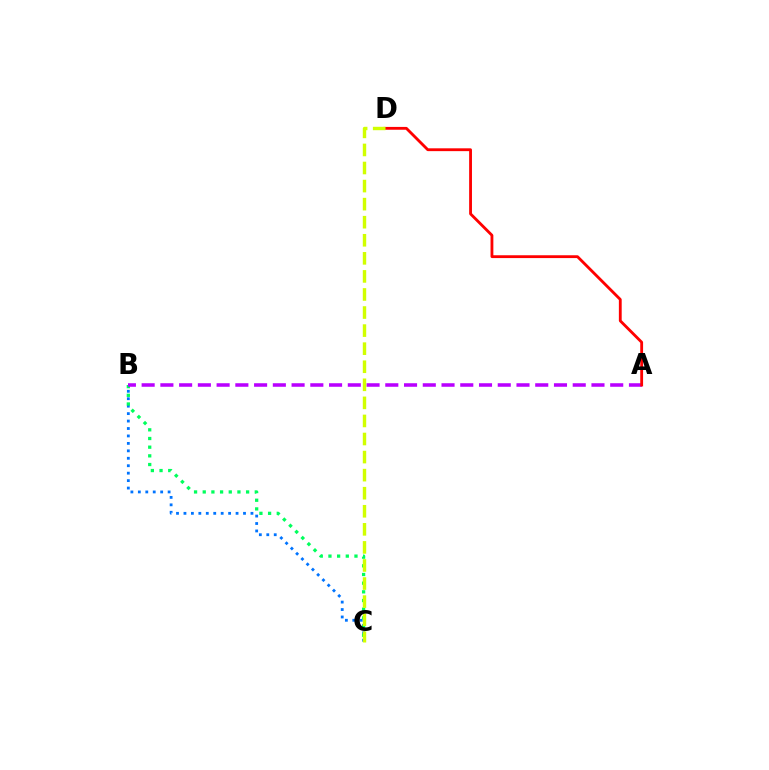{('B', 'C'): [{'color': '#0074ff', 'line_style': 'dotted', 'thickness': 2.02}, {'color': '#00ff5c', 'line_style': 'dotted', 'thickness': 2.36}], ('A', 'B'): [{'color': '#b900ff', 'line_style': 'dashed', 'thickness': 2.55}], ('A', 'D'): [{'color': '#ff0000', 'line_style': 'solid', 'thickness': 2.04}], ('C', 'D'): [{'color': '#d1ff00', 'line_style': 'dashed', 'thickness': 2.45}]}